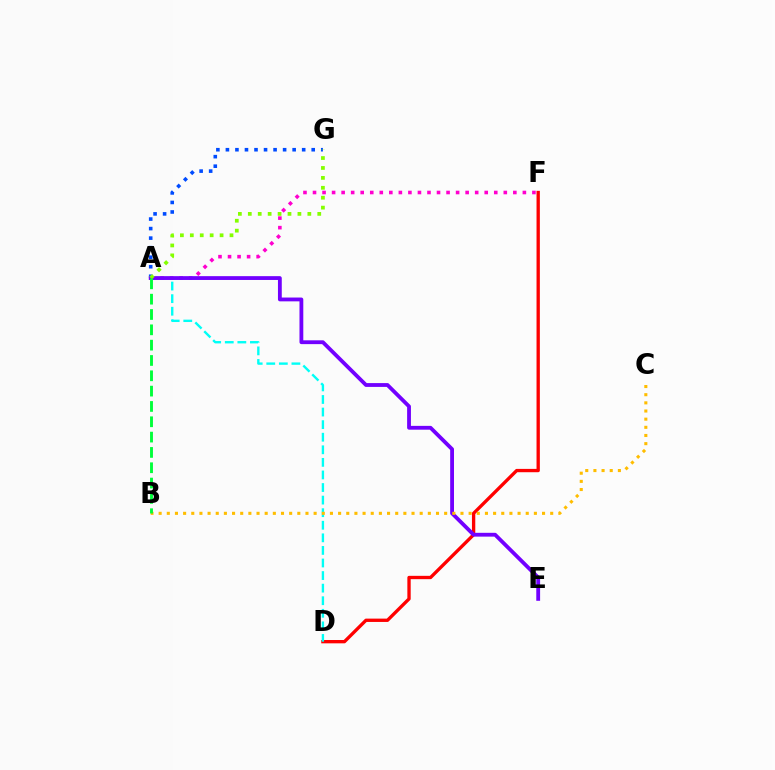{('A', 'F'): [{'color': '#ff00cf', 'line_style': 'dotted', 'thickness': 2.59}], ('A', 'G'): [{'color': '#004bff', 'line_style': 'dotted', 'thickness': 2.59}, {'color': '#84ff00', 'line_style': 'dotted', 'thickness': 2.7}], ('D', 'F'): [{'color': '#ff0000', 'line_style': 'solid', 'thickness': 2.39}], ('A', 'D'): [{'color': '#00fff6', 'line_style': 'dashed', 'thickness': 1.71}], ('A', 'E'): [{'color': '#7200ff', 'line_style': 'solid', 'thickness': 2.75}], ('B', 'C'): [{'color': '#ffbd00', 'line_style': 'dotted', 'thickness': 2.22}], ('A', 'B'): [{'color': '#00ff39', 'line_style': 'dashed', 'thickness': 2.08}]}